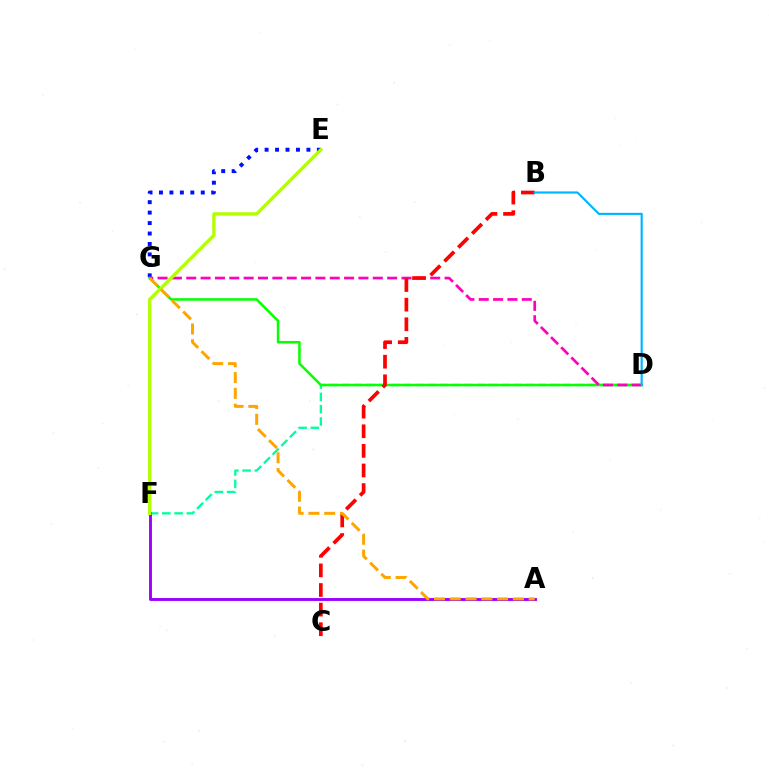{('E', 'G'): [{'color': '#0010ff', 'line_style': 'dotted', 'thickness': 2.84}], ('D', 'F'): [{'color': '#00ff9d', 'line_style': 'dashed', 'thickness': 1.67}], ('D', 'G'): [{'color': '#08ff00', 'line_style': 'solid', 'thickness': 1.82}, {'color': '#ff00bd', 'line_style': 'dashed', 'thickness': 1.95}], ('A', 'F'): [{'color': '#9b00ff', 'line_style': 'solid', 'thickness': 2.08}], ('B', 'C'): [{'color': '#ff0000', 'line_style': 'dashed', 'thickness': 2.66}], ('B', 'D'): [{'color': '#00b5ff', 'line_style': 'solid', 'thickness': 1.55}], ('E', 'F'): [{'color': '#b3ff00', 'line_style': 'solid', 'thickness': 2.39}], ('A', 'G'): [{'color': '#ffa500', 'line_style': 'dashed', 'thickness': 2.14}]}